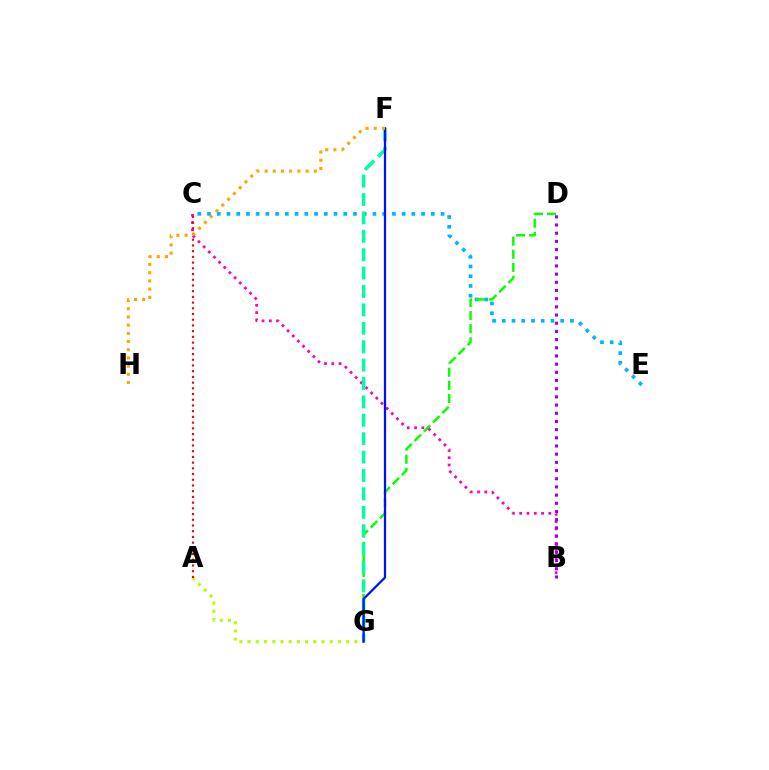{('C', 'E'): [{'color': '#00b5ff', 'line_style': 'dotted', 'thickness': 2.64}], ('D', 'G'): [{'color': '#08ff00', 'line_style': 'dashed', 'thickness': 1.78}], ('B', 'C'): [{'color': '#ff00bd', 'line_style': 'dotted', 'thickness': 1.98}], ('F', 'G'): [{'color': '#00ff9d', 'line_style': 'dashed', 'thickness': 2.5}, {'color': '#0010ff', 'line_style': 'solid', 'thickness': 1.62}], ('B', 'D'): [{'color': '#9b00ff', 'line_style': 'dotted', 'thickness': 2.22}], ('A', 'G'): [{'color': '#b3ff00', 'line_style': 'dotted', 'thickness': 2.23}], ('A', 'C'): [{'color': '#ff0000', 'line_style': 'dotted', 'thickness': 1.55}], ('F', 'H'): [{'color': '#ffa500', 'line_style': 'dotted', 'thickness': 2.23}]}